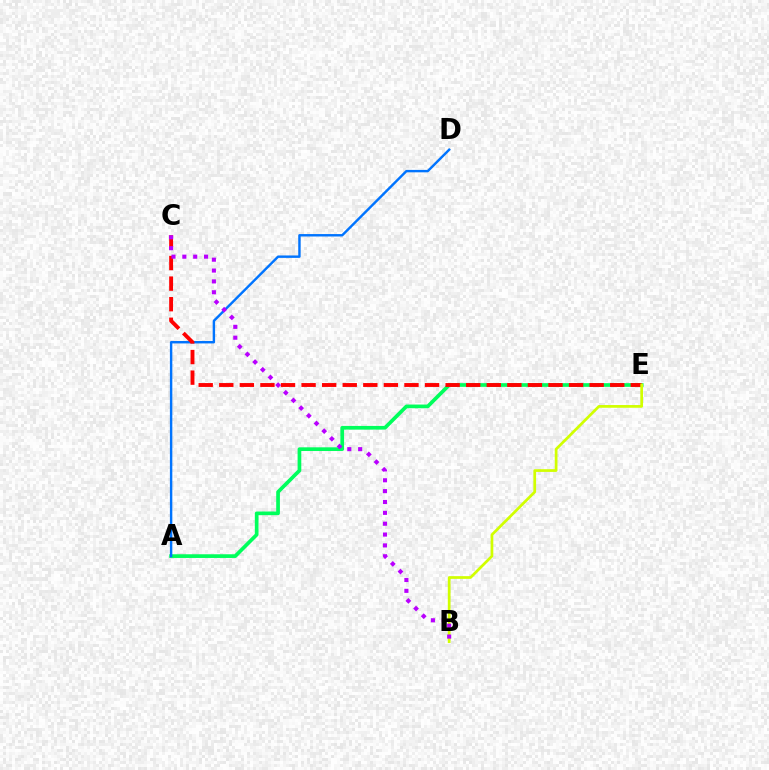{('A', 'E'): [{'color': '#00ff5c', 'line_style': 'solid', 'thickness': 2.66}], ('A', 'D'): [{'color': '#0074ff', 'line_style': 'solid', 'thickness': 1.74}], ('C', 'E'): [{'color': '#ff0000', 'line_style': 'dashed', 'thickness': 2.8}], ('B', 'E'): [{'color': '#d1ff00', 'line_style': 'solid', 'thickness': 1.96}], ('B', 'C'): [{'color': '#b900ff', 'line_style': 'dotted', 'thickness': 2.95}]}